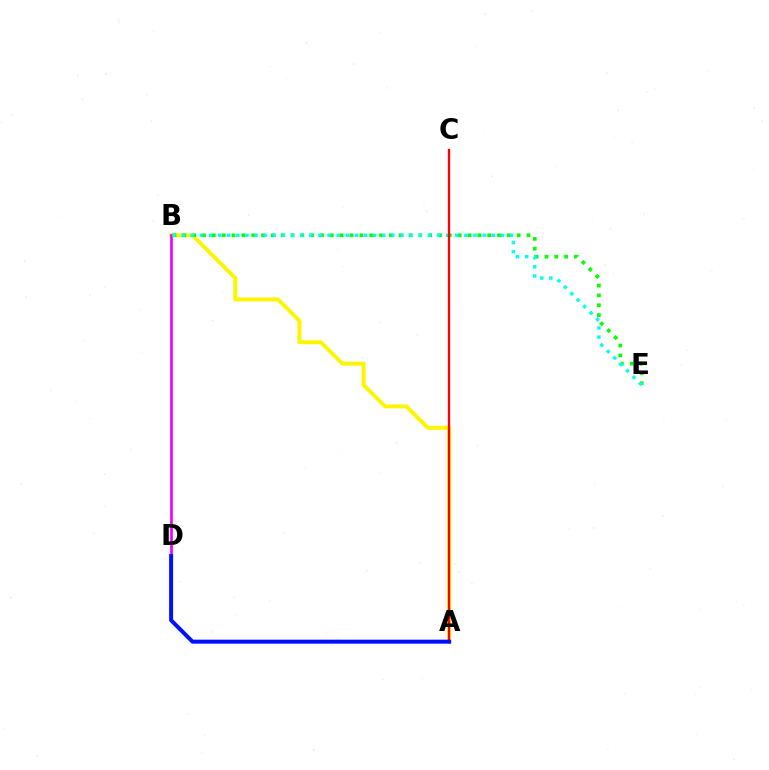{('A', 'B'): [{'color': '#fcf500', 'line_style': 'solid', 'thickness': 2.84}], ('B', 'E'): [{'color': '#08ff00', 'line_style': 'dotted', 'thickness': 2.67}, {'color': '#00fff6', 'line_style': 'dotted', 'thickness': 2.48}], ('B', 'D'): [{'color': '#ee00ff', 'line_style': 'solid', 'thickness': 1.93}], ('A', 'C'): [{'color': '#ff0000', 'line_style': 'solid', 'thickness': 1.68}], ('A', 'D'): [{'color': '#0010ff', 'line_style': 'solid', 'thickness': 2.88}]}